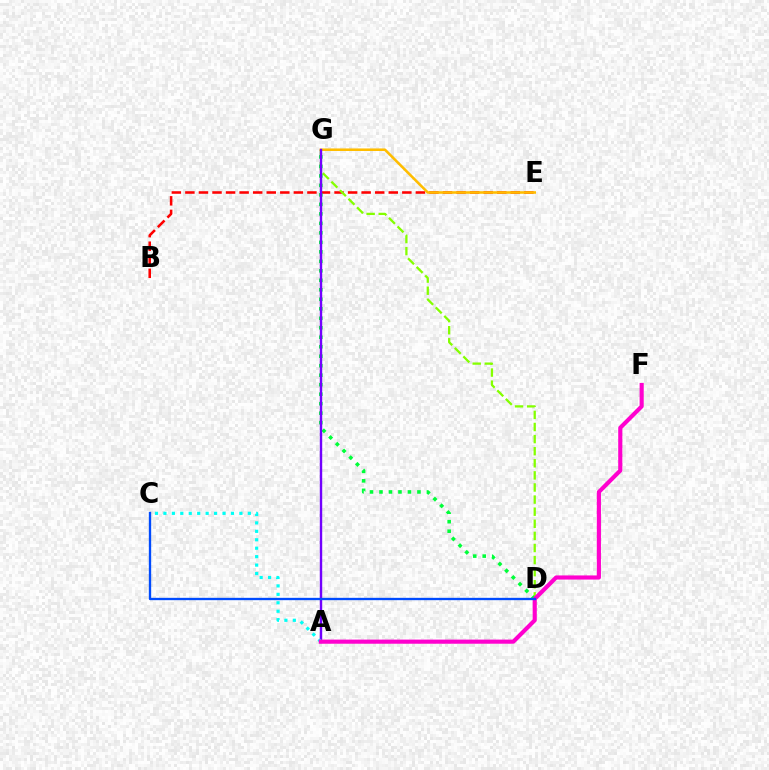{('B', 'E'): [{'color': '#ff0000', 'line_style': 'dashed', 'thickness': 1.84}], ('D', 'G'): [{'color': '#84ff00', 'line_style': 'dashed', 'thickness': 1.64}, {'color': '#00ff39', 'line_style': 'dotted', 'thickness': 2.58}], ('E', 'G'): [{'color': '#ffbd00', 'line_style': 'solid', 'thickness': 1.84}], ('A', 'G'): [{'color': '#7200ff', 'line_style': 'solid', 'thickness': 1.73}], ('A', 'C'): [{'color': '#00fff6', 'line_style': 'dotted', 'thickness': 2.29}], ('A', 'F'): [{'color': '#ff00cf', 'line_style': 'solid', 'thickness': 2.98}], ('C', 'D'): [{'color': '#004bff', 'line_style': 'solid', 'thickness': 1.68}]}